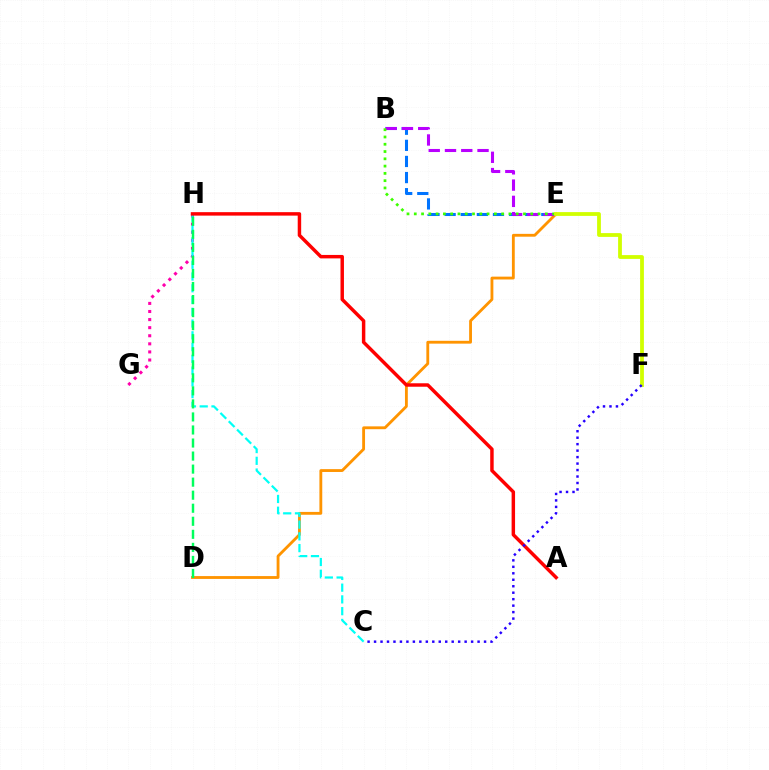{('B', 'E'): [{'color': '#0074ff', 'line_style': 'dashed', 'thickness': 2.19}, {'color': '#b900ff', 'line_style': 'dashed', 'thickness': 2.21}, {'color': '#3dff00', 'line_style': 'dotted', 'thickness': 1.98}], ('D', 'E'): [{'color': '#ff9400', 'line_style': 'solid', 'thickness': 2.04}], ('G', 'H'): [{'color': '#ff00ac', 'line_style': 'dotted', 'thickness': 2.2}], ('C', 'H'): [{'color': '#00fff6', 'line_style': 'dashed', 'thickness': 1.6}], ('A', 'H'): [{'color': '#ff0000', 'line_style': 'solid', 'thickness': 2.49}], ('E', 'F'): [{'color': '#d1ff00', 'line_style': 'solid', 'thickness': 2.73}], ('C', 'F'): [{'color': '#2500ff', 'line_style': 'dotted', 'thickness': 1.76}], ('D', 'H'): [{'color': '#00ff5c', 'line_style': 'dashed', 'thickness': 1.77}]}